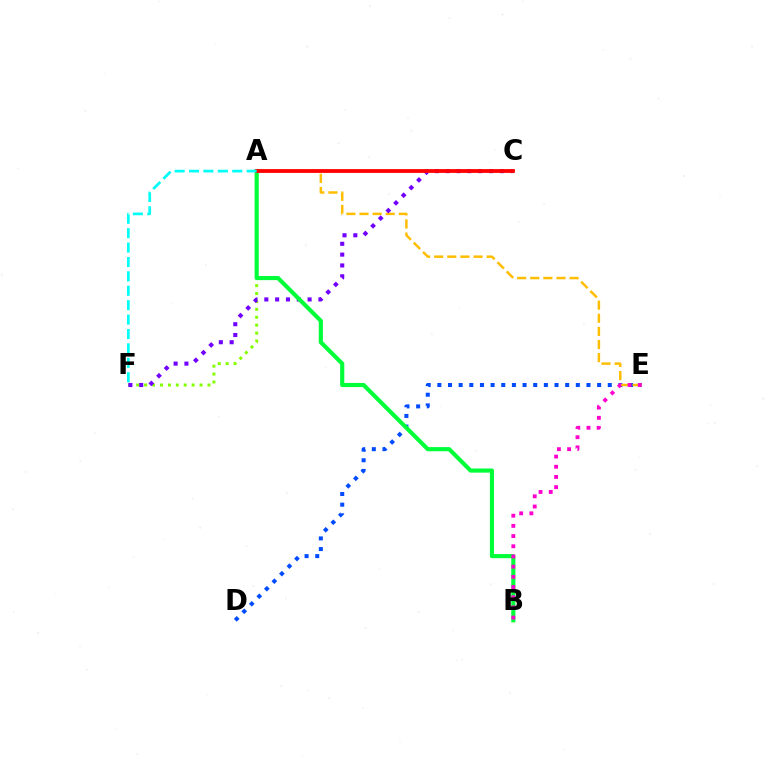{('D', 'E'): [{'color': '#004bff', 'line_style': 'dotted', 'thickness': 2.89}], ('A', 'F'): [{'color': '#84ff00', 'line_style': 'dotted', 'thickness': 2.15}, {'color': '#00fff6', 'line_style': 'dashed', 'thickness': 1.96}], ('A', 'E'): [{'color': '#ffbd00', 'line_style': 'dashed', 'thickness': 1.78}], ('C', 'F'): [{'color': '#7200ff', 'line_style': 'dotted', 'thickness': 2.94}], ('A', 'B'): [{'color': '#00ff39', 'line_style': 'solid', 'thickness': 2.98}], ('A', 'C'): [{'color': '#ff0000', 'line_style': 'solid', 'thickness': 2.73}], ('B', 'E'): [{'color': '#ff00cf', 'line_style': 'dotted', 'thickness': 2.77}]}